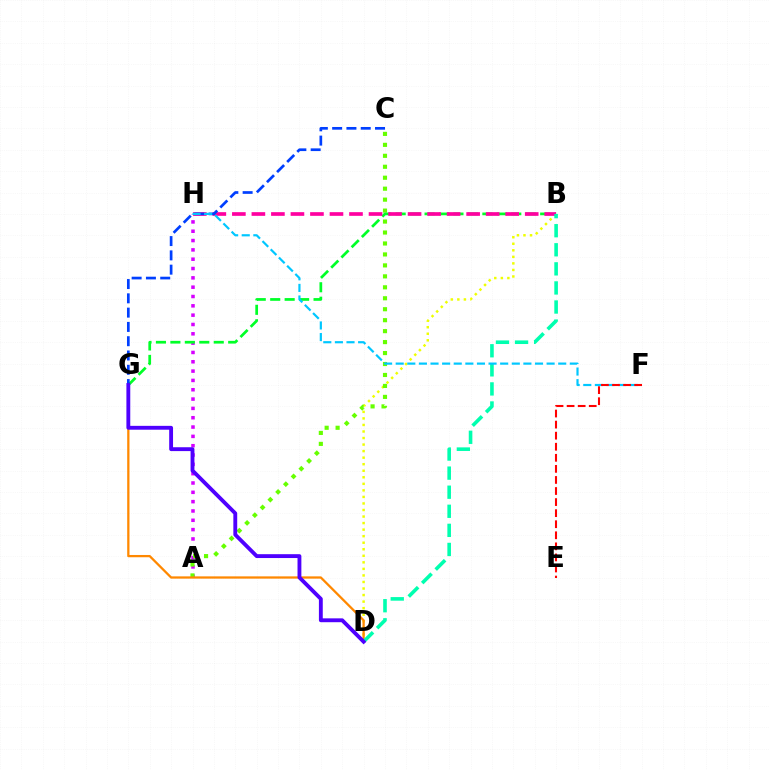{('B', 'D'): [{'color': '#eeff00', 'line_style': 'dotted', 'thickness': 1.78}, {'color': '#00ffaf', 'line_style': 'dashed', 'thickness': 2.59}], ('A', 'H'): [{'color': '#d600ff', 'line_style': 'dotted', 'thickness': 2.53}], ('A', 'C'): [{'color': '#66ff00', 'line_style': 'dotted', 'thickness': 2.98}], ('B', 'G'): [{'color': '#00ff27', 'line_style': 'dashed', 'thickness': 1.96}], ('B', 'H'): [{'color': '#ff00a0', 'line_style': 'dashed', 'thickness': 2.65}], ('D', 'G'): [{'color': '#ff8800', 'line_style': 'solid', 'thickness': 1.64}, {'color': '#4f00ff', 'line_style': 'solid', 'thickness': 2.78}], ('C', 'G'): [{'color': '#003fff', 'line_style': 'dashed', 'thickness': 1.94}], ('F', 'H'): [{'color': '#00c7ff', 'line_style': 'dashed', 'thickness': 1.58}], ('E', 'F'): [{'color': '#ff0000', 'line_style': 'dashed', 'thickness': 1.5}]}